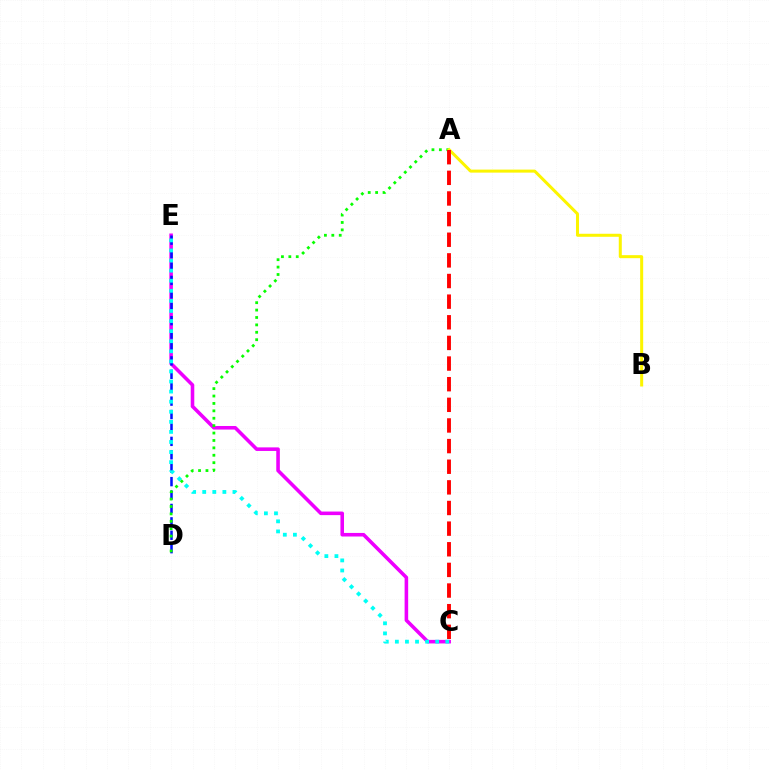{('C', 'E'): [{'color': '#ee00ff', 'line_style': 'solid', 'thickness': 2.57}, {'color': '#00fff6', 'line_style': 'dotted', 'thickness': 2.74}], ('D', 'E'): [{'color': '#0010ff', 'line_style': 'dashed', 'thickness': 1.82}], ('A', 'D'): [{'color': '#08ff00', 'line_style': 'dotted', 'thickness': 2.01}], ('A', 'B'): [{'color': '#fcf500', 'line_style': 'solid', 'thickness': 2.17}], ('A', 'C'): [{'color': '#ff0000', 'line_style': 'dashed', 'thickness': 2.8}]}